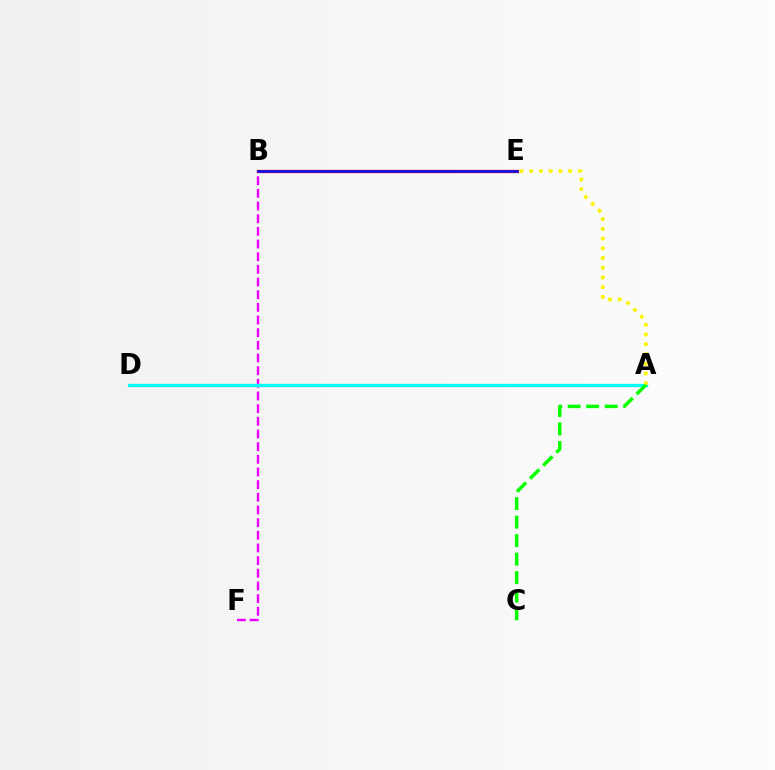{('B', 'E'): [{'color': '#ff0000', 'line_style': 'solid', 'thickness': 2.36}, {'color': '#0010ff', 'line_style': 'solid', 'thickness': 1.81}], ('B', 'F'): [{'color': '#ee00ff', 'line_style': 'dashed', 'thickness': 1.72}], ('A', 'D'): [{'color': '#00fff6', 'line_style': 'solid', 'thickness': 2.36}], ('A', 'E'): [{'color': '#fcf500', 'line_style': 'dotted', 'thickness': 2.64}], ('A', 'C'): [{'color': '#08ff00', 'line_style': 'dashed', 'thickness': 2.51}]}